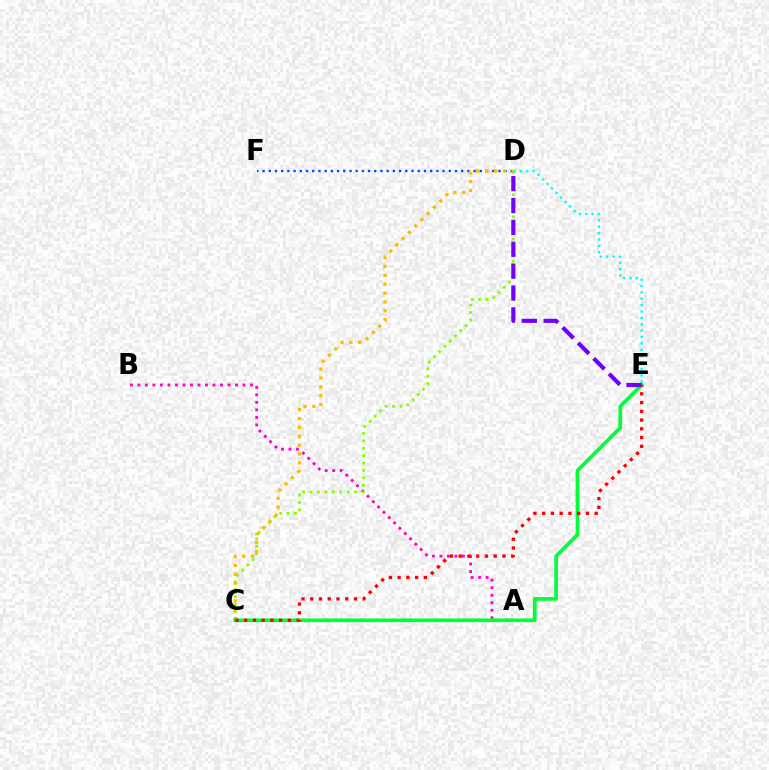{('A', 'B'): [{'color': '#ff00cf', 'line_style': 'dotted', 'thickness': 2.04}], ('C', 'D'): [{'color': '#84ff00', 'line_style': 'dotted', 'thickness': 2.01}, {'color': '#ffbd00', 'line_style': 'dotted', 'thickness': 2.41}], ('D', 'F'): [{'color': '#004bff', 'line_style': 'dotted', 'thickness': 1.69}], ('C', 'E'): [{'color': '#00ff39', 'line_style': 'solid', 'thickness': 2.65}, {'color': '#ff0000', 'line_style': 'dotted', 'thickness': 2.38}], ('D', 'E'): [{'color': '#7200ff', 'line_style': 'dashed', 'thickness': 2.97}, {'color': '#00fff6', 'line_style': 'dotted', 'thickness': 1.73}]}